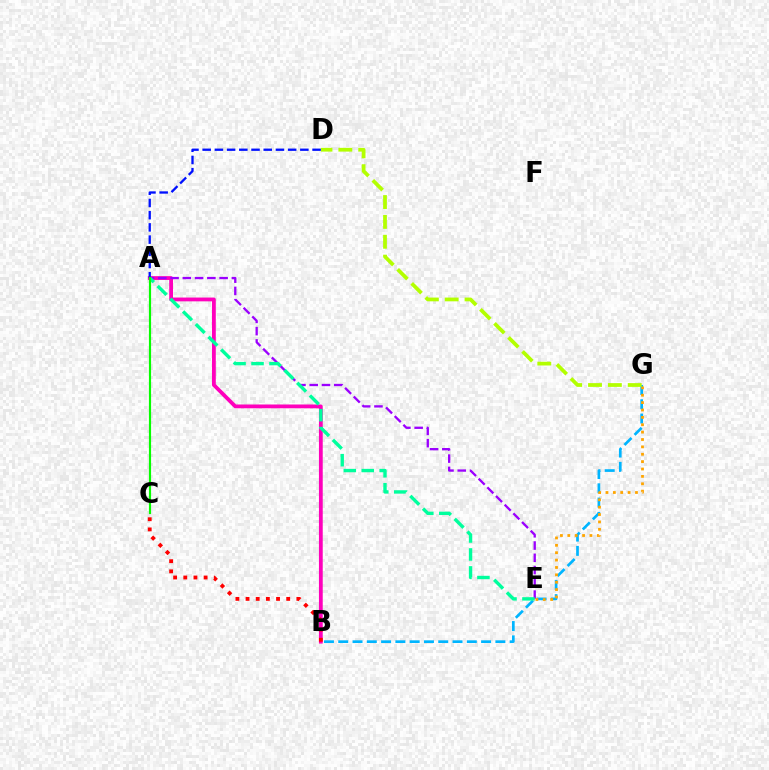{('A', 'B'): [{'color': '#ff00bd', 'line_style': 'solid', 'thickness': 2.73}], ('A', 'E'): [{'color': '#9b00ff', 'line_style': 'dashed', 'thickness': 1.67}, {'color': '#00ff9d', 'line_style': 'dashed', 'thickness': 2.44}], ('B', 'G'): [{'color': '#00b5ff', 'line_style': 'dashed', 'thickness': 1.94}], ('E', 'G'): [{'color': '#ffa500', 'line_style': 'dotted', 'thickness': 2.0}], ('D', 'G'): [{'color': '#b3ff00', 'line_style': 'dashed', 'thickness': 2.7}], ('A', 'D'): [{'color': '#0010ff', 'line_style': 'dashed', 'thickness': 1.66}], ('B', 'C'): [{'color': '#ff0000', 'line_style': 'dotted', 'thickness': 2.76}], ('A', 'C'): [{'color': '#08ff00', 'line_style': 'solid', 'thickness': 1.56}]}